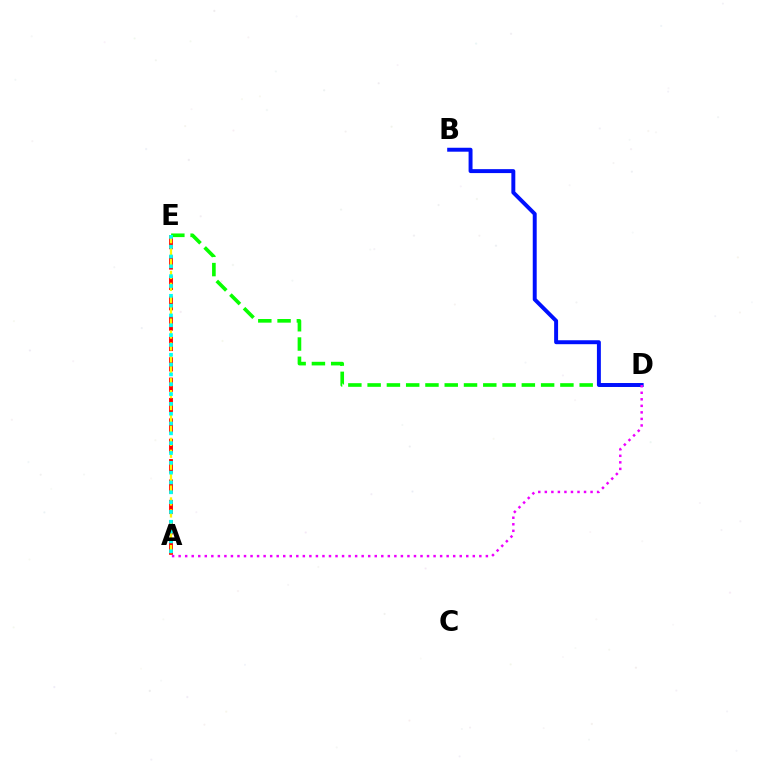{('A', 'E'): [{'color': '#ff0000', 'line_style': 'dashed', 'thickness': 2.77}, {'color': '#fcf500', 'line_style': 'dashed', 'thickness': 1.62}, {'color': '#00fff6', 'line_style': 'dotted', 'thickness': 2.67}], ('D', 'E'): [{'color': '#08ff00', 'line_style': 'dashed', 'thickness': 2.62}], ('B', 'D'): [{'color': '#0010ff', 'line_style': 'solid', 'thickness': 2.84}], ('A', 'D'): [{'color': '#ee00ff', 'line_style': 'dotted', 'thickness': 1.78}]}